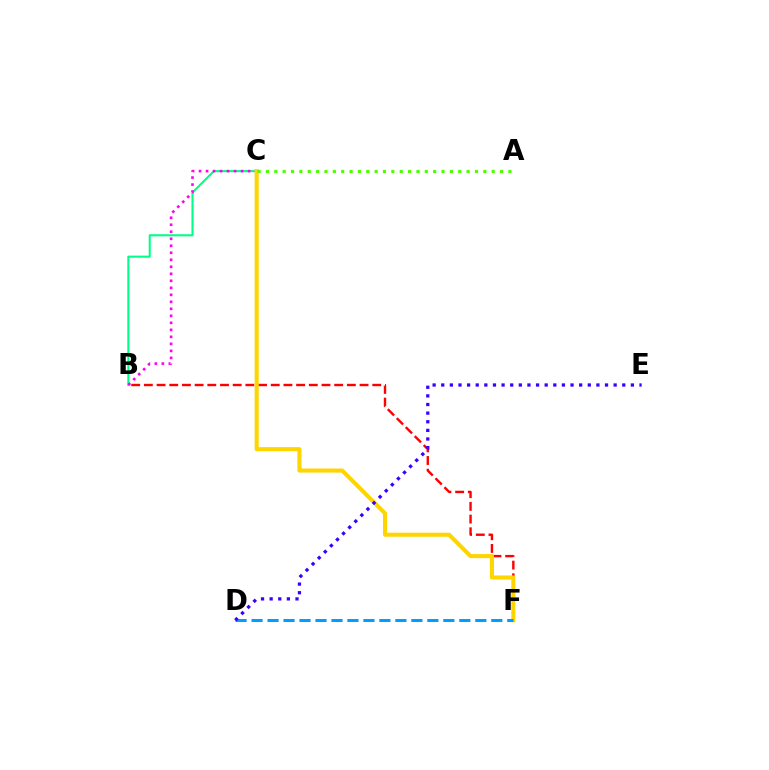{('B', 'C'): [{'color': '#00ff86', 'line_style': 'solid', 'thickness': 1.5}, {'color': '#ff00ed', 'line_style': 'dotted', 'thickness': 1.9}], ('B', 'F'): [{'color': '#ff0000', 'line_style': 'dashed', 'thickness': 1.72}], ('C', 'F'): [{'color': '#ffd500', 'line_style': 'solid', 'thickness': 2.93}], ('D', 'F'): [{'color': '#009eff', 'line_style': 'dashed', 'thickness': 2.17}], ('A', 'C'): [{'color': '#4fff00', 'line_style': 'dotted', 'thickness': 2.27}], ('D', 'E'): [{'color': '#3700ff', 'line_style': 'dotted', 'thickness': 2.34}]}